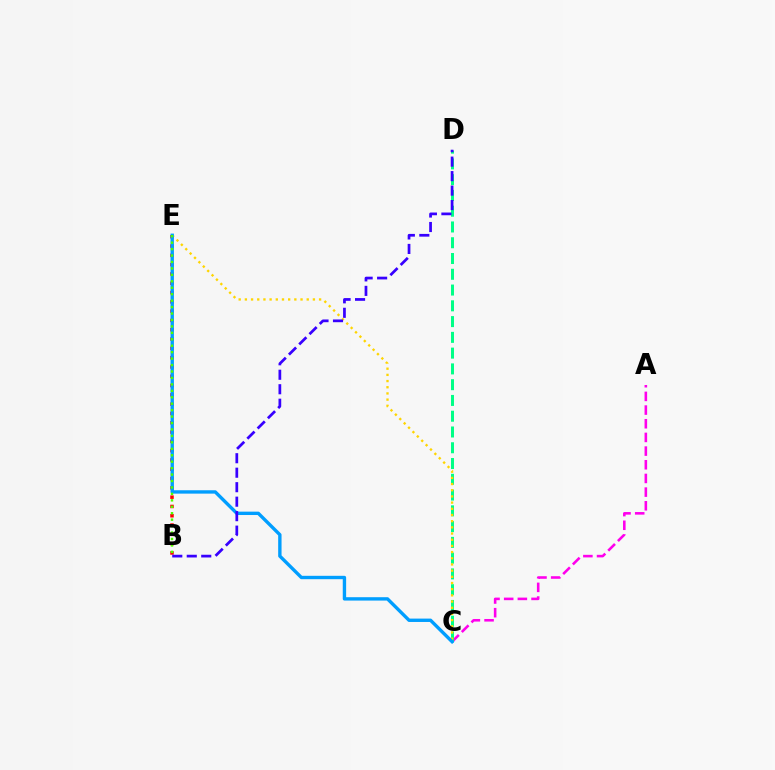{('A', 'C'): [{'color': '#ff00ed', 'line_style': 'dashed', 'thickness': 1.86}], ('C', 'D'): [{'color': '#00ff86', 'line_style': 'dashed', 'thickness': 2.14}], ('B', 'E'): [{'color': '#ff0000', 'line_style': 'dotted', 'thickness': 2.53}, {'color': '#4fff00', 'line_style': 'dotted', 'thickness': 1.75}], ('C', 'E'): [{'color': '#ffd500', 'line_style': 'dotted', 'thickness': 1.68}, {'color': '#009eff', 'line_style': 'solid', 'thickness': 2.43}], ('B', 'D'): [{'color': '#3700ff', 'line_style': 'dashed', 'thickness': 1.97}]}